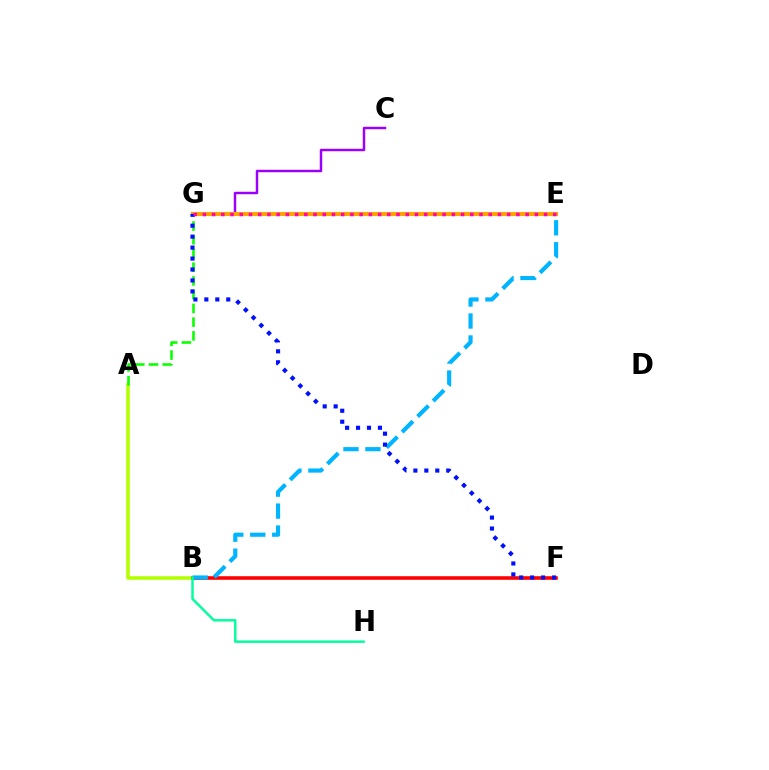{('A', 'B'): [{'color': '#b3ff00', 'line_style': 'solid', 'thickness': 2.57}], ('A', 'G'): [{'color': '#08ff00', 'line_style': 'dashed', 'thickness': 1.87}], ('B', 'F'): [{'color': '#ff0000', 'line_style': 'solid', 'thickness': 2.58}], ('B', 'E'): [{'color': '#00b5ff', 'line_style': 'dashed', 'thickness': 2.98}], ('B', 'H'): [{'color': '#00ff9d', 'line_style': 'solid', 'thickness': 1.77}], ('C', 'G'): [{'color': '#9b00ff', 'line_style': 'solid', 'thickness': 1.77}], ('E', 'G'): [{'color': '#ffa500', 'line_style': 'solid', 'thickness': 2.96}, {'color': '#ff00bd', 'line_style': 'dotted', 'thickness': 2.51}], ('F', 'G'): [{'color': '#0010ff', 'line_style': 'dotted', 'thickness': 2.97}]}